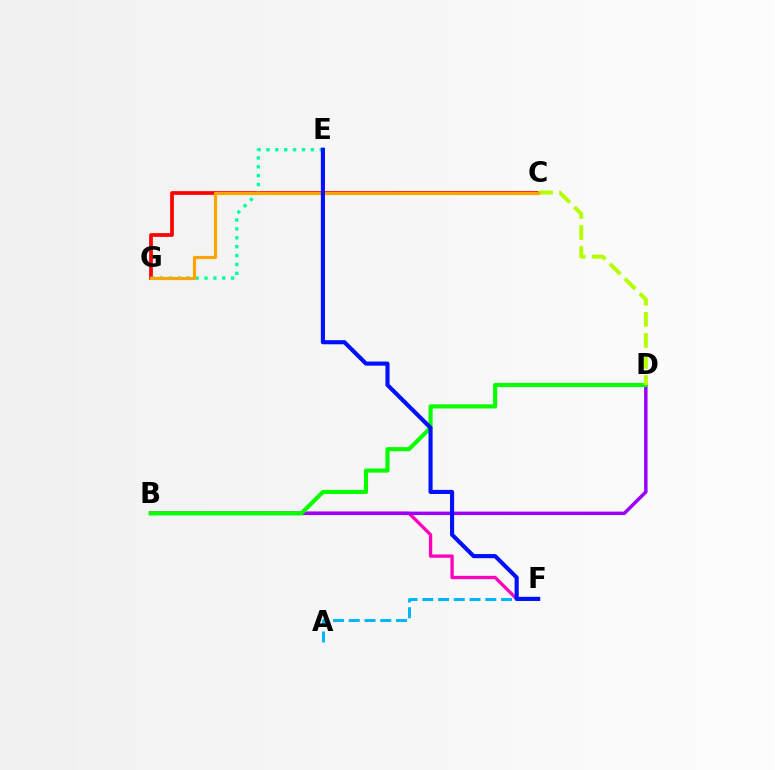{('C', 'G'): [{'color': '#ff0000', 'line_style': 'solid', 'thickness': 2.68}, {'color': '#ffa500', 'line_style': 'solid', 'thickness': 2.29}], ('B', 'F'): [{'color': '#ff00bd', 'line_style': 'solid', 'thickness': 2.39}], ('B', 'D'): [{'color': '#9b00ff', 'line_style': 'solid', 'thickness': 2.49}, {'color': '#08ff00', 'line_style': 'solid', 'thickness': 2.98}], ('C', 'D'): [{'color': '#b3ff00', 'line_style': 'dashed', 'thickness': 2.86}], ('E', 'G'): [{'color': '#00ff9d', 'line_style': 'dotted', 'thickness': 2.41}], ('A', 'F'): [{'color': '#00b5ff', 'line_style': 'dashed', 'thickness': 2.14}], ('E', 'F'): [{'color': '#0010ff', 'line_style': 'solid', 'thickness': 2.97}]}